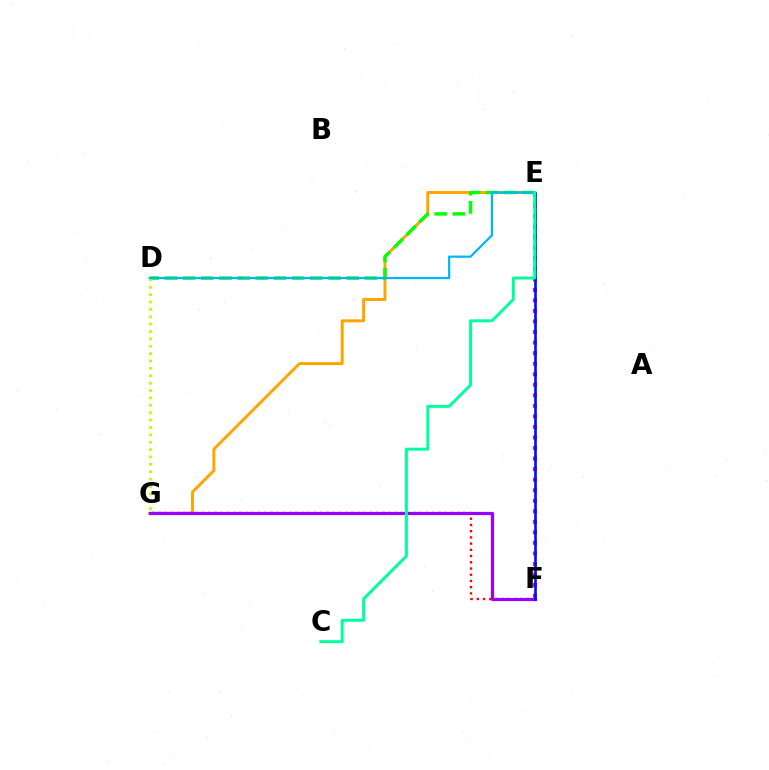{('E', 'G'): [{'color': '#ffa500', 'line_style': 'solid', 'thickness': 2.13}], ('E', 'F'): [{'color': '#ff00bd', 'line_style': 'dotted', 'thickness': 2.86}, {'color': '#0010ff', 'line_style': 'solid', 'thickness': 1.91}], ('D', 'E'): [{'color': '#08ff00', 'line_style': 'dashed', 'thickness': 2.47}, {'color': '#00b5ff', 'line_style': 'solid', 'thickness': 1.6}], ('F', 'G'): [{'color': '#ff0000', 'line_style': 'dotted', 'thickness': 1.69}, {'color': '#9b00ff', 'line_style': 'solid', 'thickness': 2.31}], ('D', 'G'): [{'color': '#b3ff00', 'line_style': 'dotted', 'thickness': 2.0}], ('C', 'E'): [{'color': '#00ff9d', 'line_style': 'solid', 'thickness': 2.13}]}